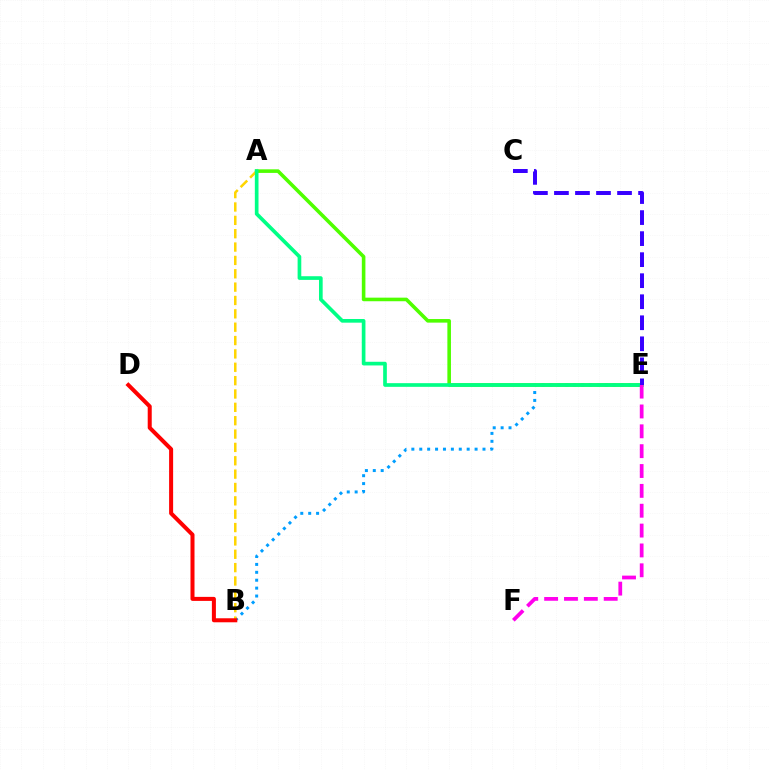{('B', 'E'): [{'color': '#009eff', 'line_style': 'dotted', 'thickness': 2.15}], ('A', 'E'): [{'color': '#4fff00', 'line_style': 'solid', 'thickness': 2.58}, {'color': '#00ff86', 'line_style': 'solid', 'thickness': 2.64}], ('A', 'B'): [{'color': '#ffd500', 'line_style': 'dashed', 'thickness': 1.81}], ('B', 'D'): [{'color': '#ff0000', 'line_style': 'solid', 'thickness': 2.89}], ('E', 'F'): [{'color': '#ff00ed', 'line_style': 'dashed', 'thickness': 2.7}], ('C', 'E'): [{'color': '#3700ff', 'line_style': 'dashed', 'thickness': 2.86}]}